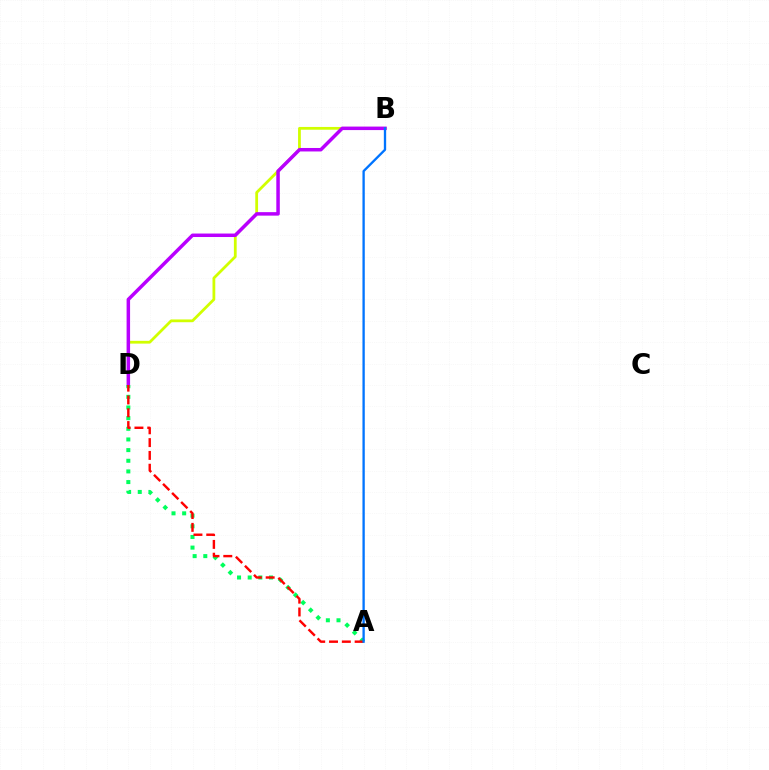{('B', 'D'): [{'color': '#d1ff00', 'line_style': 'solid', 'thickness': 2.0}, {'color': '#b900ff', 'line_style': 'solid', 'thickness': 2.51}], ('A', 'D'): [{'color': '#00ff5c', 'line_style': 'dotted', 'thickness': 2.89}, {'color': '#ff0000', 'line_style': 'dashed', 'thickness': 1.74}], ('A', 'B'): [{'color': '#0074ff', 'line_style': 'solid', 'thickness': 1.68}]}